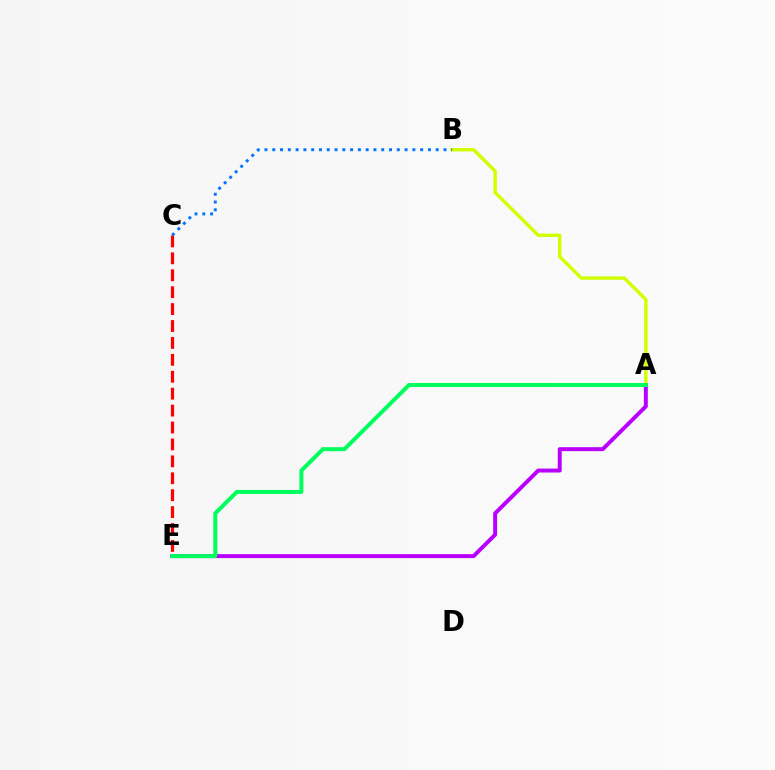{('A', 'B'): [{'color': '#d1ff00', 'line_style': 'solid', 'thickness': 2.45}], ('A', 'E'): [{'color': '#b900ff', 'line_style': 'solid', 'thickness': 2.84}, {'color': '#00ff5c', 'line_style': 'solid', 'thickness': 2.88}], ('C', 'E'): [{'color': '#ff0000', 'line_style': 'dashed', 'thickness': 2.3}], ('B', 'C'): [{'color': '#0074ff', 'line_style': 'dotted', 'thickness': 2.12}]}